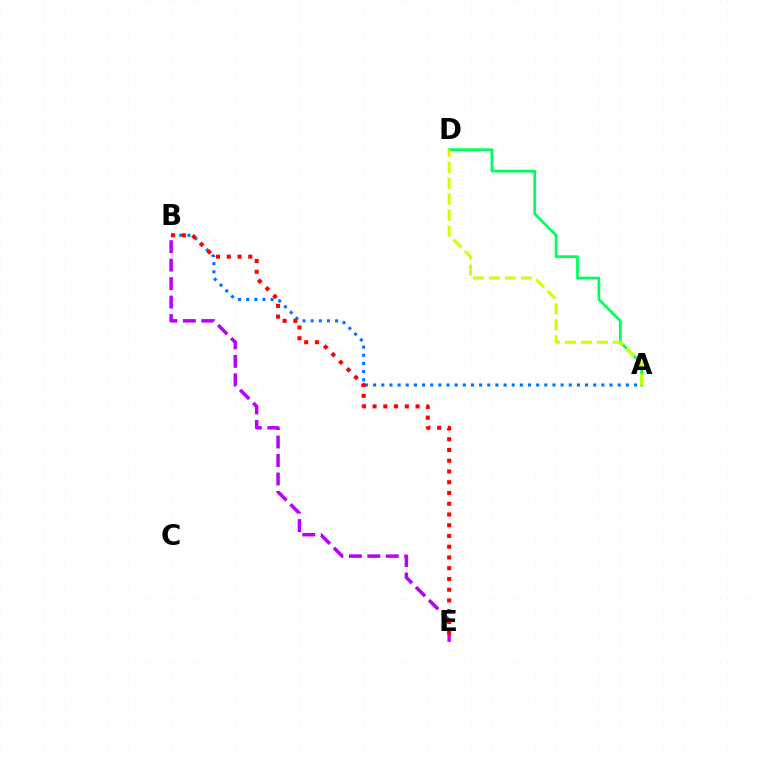{('A', 'D'): [{'color': '#00ff5c', 'line_style': 'solid', 'thickness': 2.0}, {'color': '#d1ff00', 'line_style': 'dashed', 'thickness': 2.17}], ('A', 'B'): [{'color': '#0074ff', 'line_style': 'dotted', 'thickness': 2.21}], ('B', 'E'): [{'color': '#b900ff', 'line_style': 'dashed', 'thickness': 2.51}, {'color': '#ff0000', 'line_style': 'dotted', 'thickness': 2.92}]}